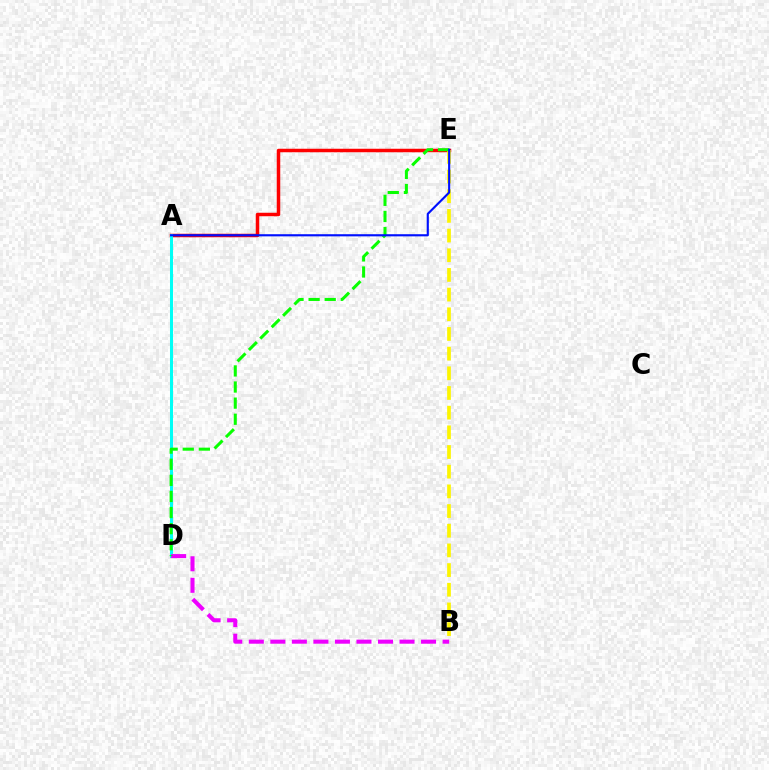{('A', 'E'): [{'color': '#ff0000', 'line_style': 'solid', 'thickness': 2.52}, {'color': '#0010ff', 'line_style': 'solid', 'thickness': 1.54}], ('A', 'D'): [{'color': '#00fff6', 'line_style': 'solid', 'thickness': 2.18}], ('B', 'E'): [{'color': '#fcf500', 'line_style': 'dashed', 'thickness': 2.67}], ('B', 'D'): [{'color': '#ee00ff', 'line_style': 'dashed', 'thickness': 2.92}], ('D', 'E'): [{'color': '#08ff00', 'line_style': 'dashed', 'thickness': 2.19}]}